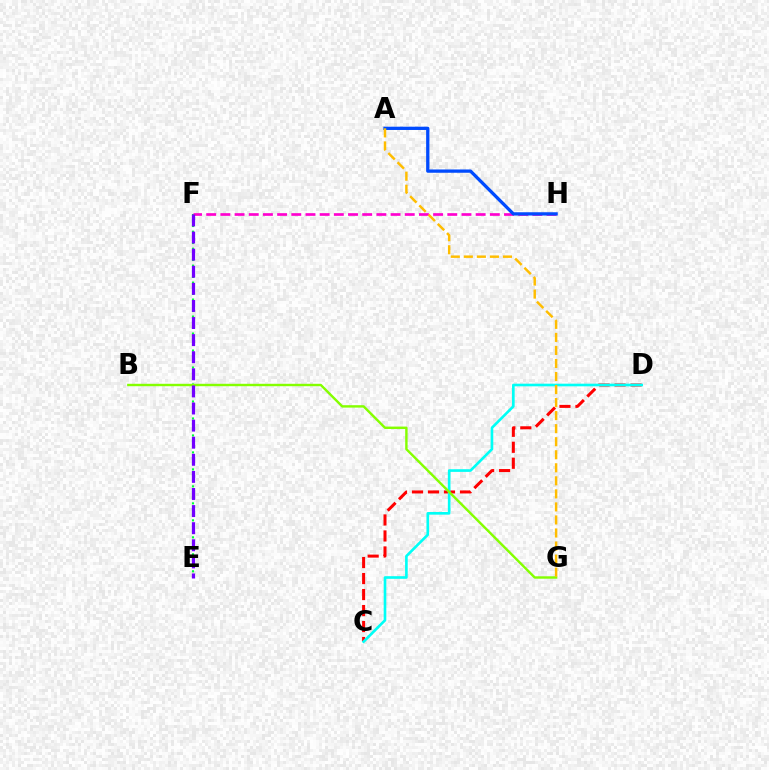{('E', 'F'): [{'color': '#00ff39', 'line_style': 'dotted', 'thickness': 1.54}, {'color': '#7200ff', 'line_style': 'dashed', 'thickness': 2.32}], ('F', 'H'): [{'color': '#ff00cf', 'line_style': 'dashed', 'thickness': 1.93}], ('C', 'D'): [{'color': '#ff0000', 'line_style': 'dashed', 'thickness': 2.17}, {'color': '#00fff6', 'line_style': 'solid', 'thickness': 1.9}], ('A', 'H'): [{'color': '#004bff', 'line_style': 'solid', 'thickness': 2.37}], ('B', 'G'): [{'color': '#84ff00', 'line_style': 'solid', 'thickness': 1.74}], ('A', 'G'): [{'color': '#ffbd00', 'line_style': 'dashed', 'thickness': 1.77}]}